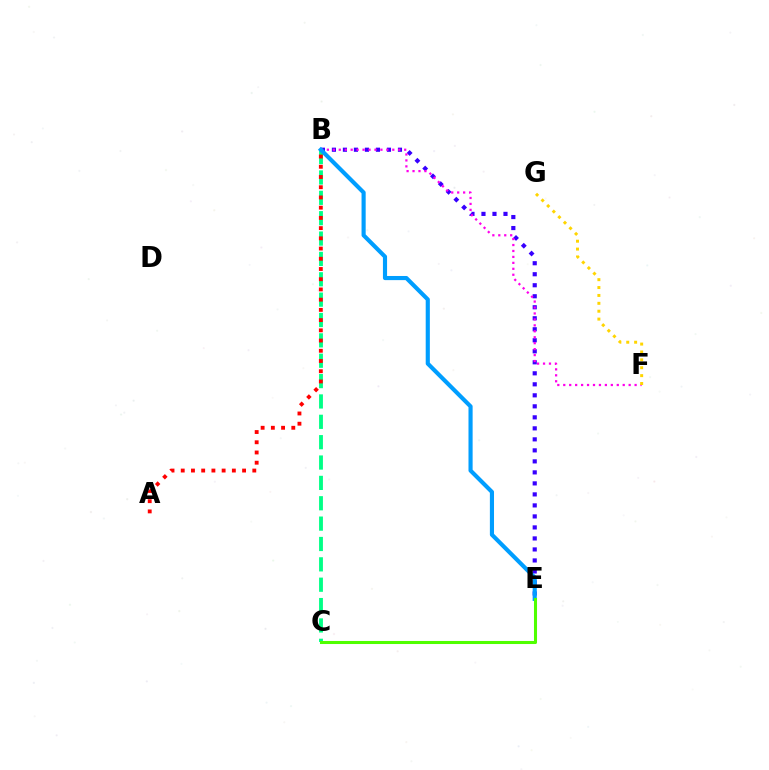{('B', 'E'): [{'color': '#3700ff', 'line_style': 'dotted', 'thickness': 2.99}, {'color': '#009eff', 'line_style': 'solid', 'thickness': 2.98}], ('B', 'F'): [{'color': '#ff00ed', 'line_style': 'dotted', 'thickness': 1.62}], ('B', 'C'): [{'color': '#00ff86', 'line_style': 'dashed', 'thickness': 2.77}], ('F', 'G'): [{'color': '#ffd500', 'line_style': 'dotted', 'thickness': 2.14}], ('A', 'B'): [{'color': '#ff0000', 'line_style': 'dotted', 'thickness': 2.78}], ('C', 'E'): [{'color': '#4fff00', 'line_style': 'solid', 'thickness': 2.2}]}